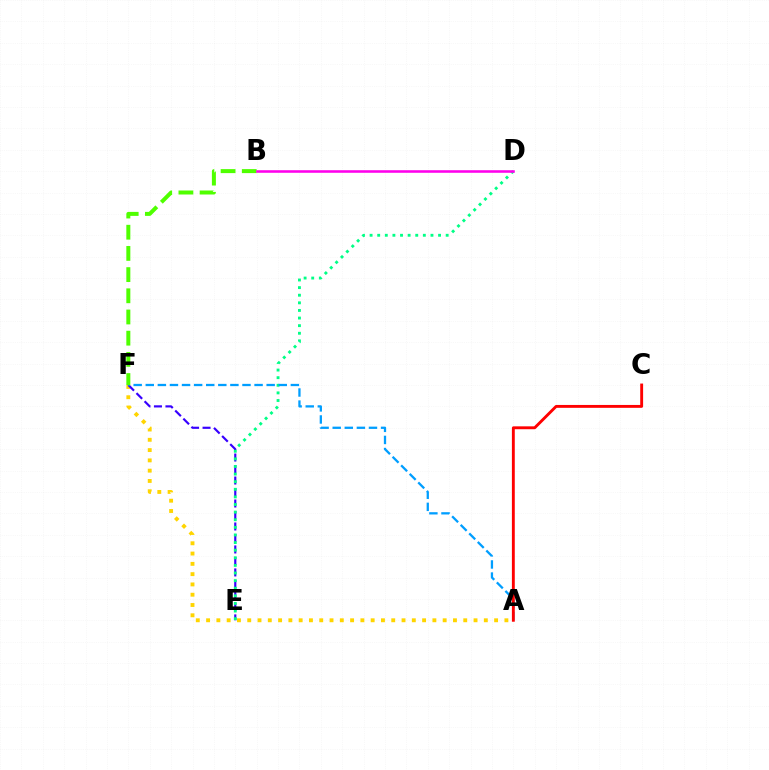{('A', 'F'): [{'color': '#ffd500', 'line_style': 'dotted', 'thickness': 2.79}, {'color': '#009eff', 'line_style': 'dashed', 'thickness': 1.64}], ('E', 'F'): [{'color': '#3700ff', 'line_style': 'dashed', 'thickness': 1.56}], ('D', 'E'): [{'color': '#00ff86', 'line_style': 'dotted', 'thickness': 2.07}], ('A', 'C'): [{'color': '#ff0000', 'line_style': 'solid', 'thickness': 2.07}], ('B', 'F'): [{'color': '#4fff00', 'line_style': 'dashed', 'thickness': 2.88}], ('B', 'D'): [{'color': '#ff00ed', 'line_style': 'solid', 'thickness': 1.85}]}